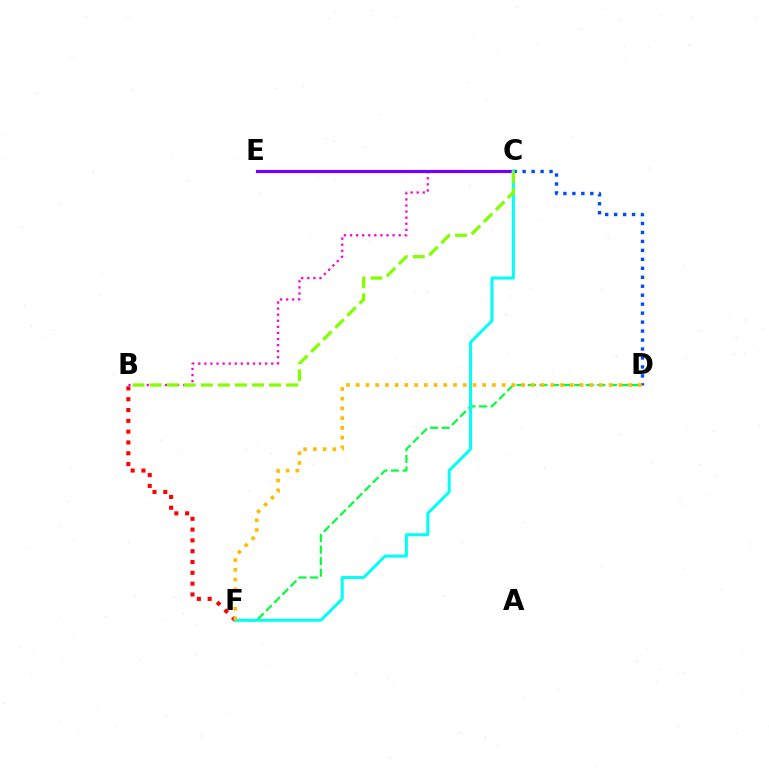{('B', 'C'): [{'color': '#ff00cf', 'line_style': 'dotted', 'thickness': 1.65}, {'color': '#84ff00', 'line_style': 'dashed', 'thickness': 2.32}], ('B', 'F'): [{'color': '#ff0000', 'line_style': 'dotted', 'thickness': 2.94}], ('D', 'F'): [{'color': '#00ff39', 'line_style': 'dashed', 'thickness': 1.57}, {'color': '#ffbd00', 'line_style': 'dotted', 'thickness': 2.64}], ('C', 'D'): [{'color': '#004bff', 'line_style': 'dotted', 'thickness': 2.44}], ('C', 'E'): [{'color': '#7200ff', 'line_style': 'solid', 'thickness': 2.29}], ('C', 'F'): [{'color': '#00fff6', 'line_style': 'solid', 'thickness': 2.16}]}